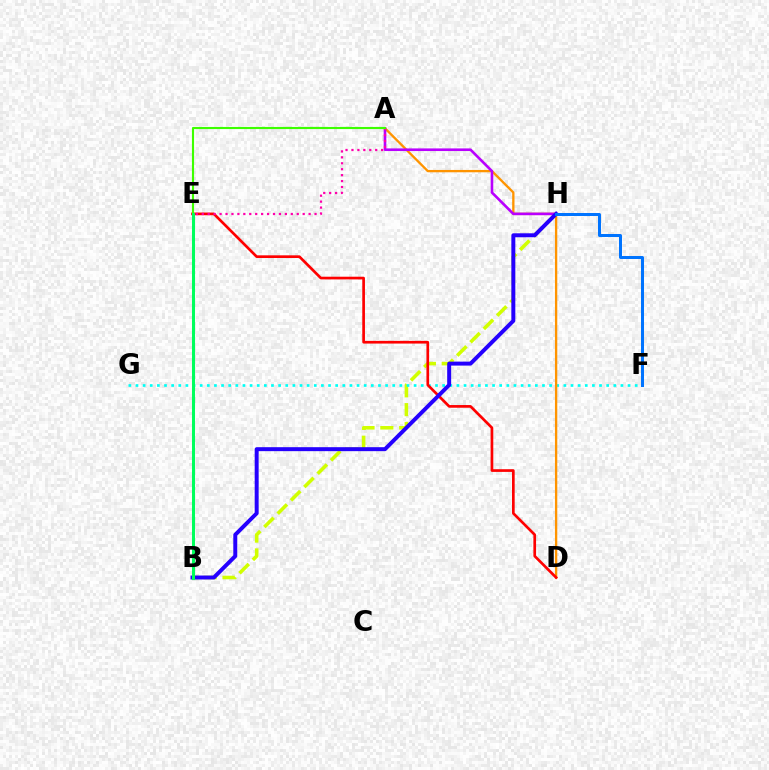{('B', 'H'): [{'color': '#d1ff00', 'line_style': 'dashed', 'thickness': 2.56}, {'color': '#2500ff', 'line_style': 'solid', 'thickness': 2.85}], ('F', 'G'): [{'color': '#00fff6', 'line_style': 'dotted', 'thickness': 1.94}], ('A', 'D'): [{'color': '#ff9400', 'line_style': 'solid', 'thickness': 1.67}], ('D', 'E'): [{'color': '#ff0000', 'line_style': 'solid', 'thickness': 1.93}], ('A', 'H'): [{'color': '#b900ff', 'line_style': 'solid', 'thickness': 1.89}], ('A', 'E'): [{'color': '#ff00ac', 'line_style': 'dotted', 'thickness': 1.61}, {'color': '#3dff00', 'line_style': 'solid', 'thickness': 1.53}], ('F', 'H'): [{'color': '#0074ff', 'line_style': 'solid', 'thickness': 2.17}], ('B', 'E'): [{'color': '#00ff5c', 'line_style': 'solid', 'thickness': 2.19}]}